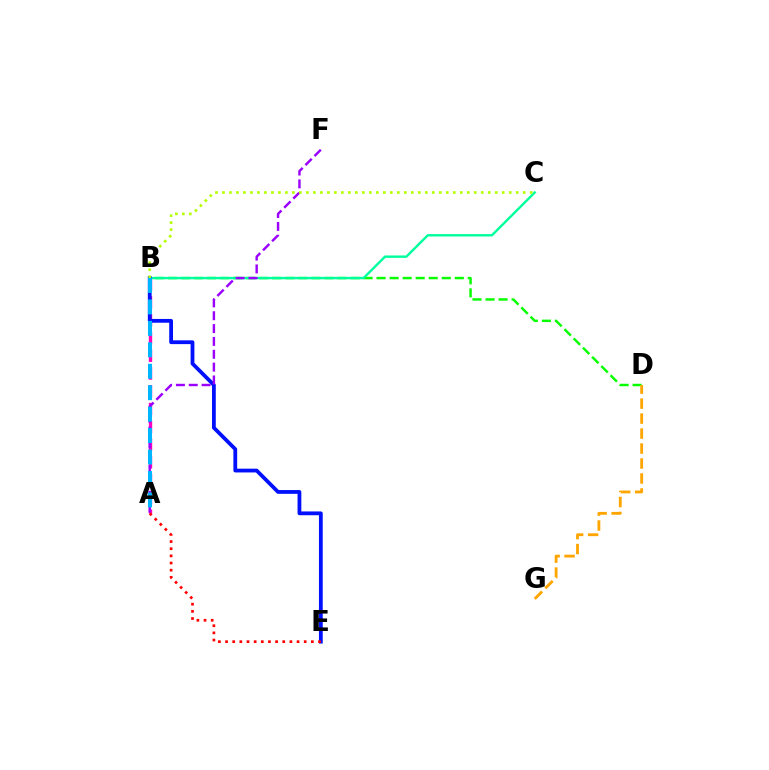{('B', 'D'): [{'color': '#08ff00', 'line_style': 'dashed', 'thickness': 1.77}], ('A', 'B'): [{'color': '#ff00bd', 'line_style': 'dashed', 'thickness': 2.41}, {'color': '#00b5ff', 'line_style': 'dashed', 'thickness': 2.91}], ('B', 'C'): [{'color': '#00ff9d', 'line_style': 'solid', 'thickness': 1.72}, {'color': '#b3ff00', 'line_style': 'dotted', 'thickness': 1.9}], ('B', 'E'): [{'color': '#0010ff', 'line_style': 'solid', 'thickness': 2.73}], ('A', 'F'): [{'color': '#9b00ff', 'line_style': 'dashed', 'thickness': 1.74}], ('D', 'G'): [{'color': '#ffa500', 'line_style': 'dashed', 'thickness': 2.03}], ('A', 'E'): [{'color': '#ff0000', 'line_style': 'dotted', 'thickness': 1.94}]}